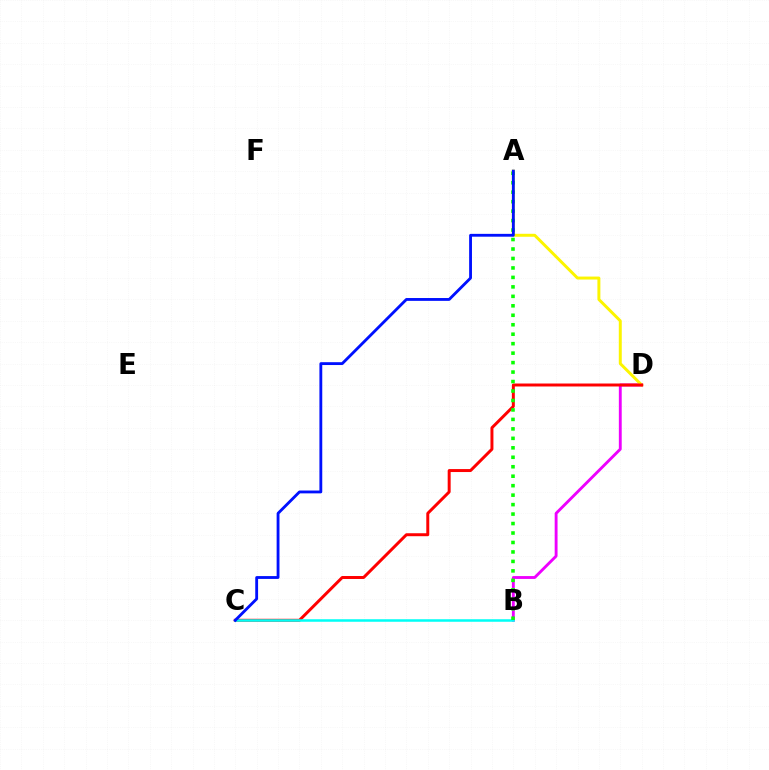{('B', 'D'): [{'color': '#ee00ff', 'line_style': 'solid', 'thickness': 2.07}], ('A', 'D'): [{'color': '#fcf500', 'line_style': 'solid', 'thickness': 2.14}], ('C', 'D'): [{'color': '#ff0000', 'line_style': 'solid', 'thickness': 2.14}], ('B', 'C'): [{'color': '#00fff6', 'line_style': 'solid', 'thickness': 1.82}], ('A', 'B'): [{'color': '#08ff00', 'line_style': 'dotted', 'thickness': 2.57}], ('A', 'C'): [{'color': '#0010ff', 'line_style': 'solid', 'thickness': 2.04}]}